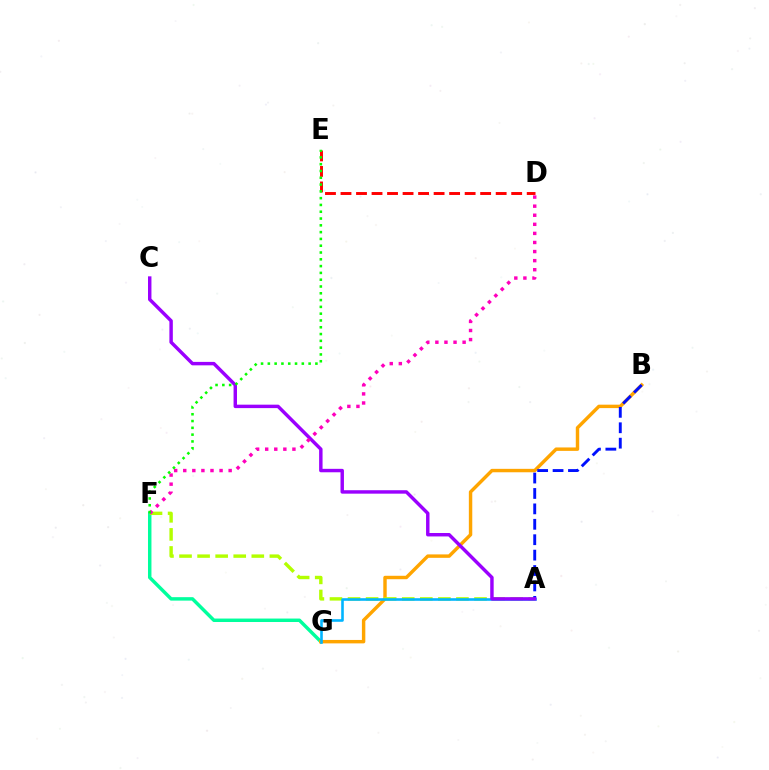{('F', 'G'): [{'color': '#00ff9d', 'line_style': 'solid', 'thickness': 2.49}], ('B', 'G'): [{'color': '#ffa500', 'line_style': 'solid', 'thickness': 2.47}], ('D', 'E'): [{'color': '#ff0000', 'line_style': 'dashed', 'thickness': 2.11}], ('A', 'F'): [{'color': '#b3ff00', 'line_style': 'dashed', 'thickness': 2.45}], ('A', 'G'): [{'color': '#00b5ff', 'line_style': 'solid', 'thickness': 1.87}], ('A', 'B'): [{'color': '#0010ff', 'line_style': 'dashed', 'thickness': 2.09}], ('A', 'C'): [{'color': '#9b00ff', 'line_style': 'solid', 'thickness': 2.48}], ('D', 'F'): [{'color': '#ff00bd', 'line_style': 'dotted', 'thickness': 2.47}], ('E', 'F'): [{'color': '#08ff00', 'line_style': 'dotted', 'thickness': 1.85}]}